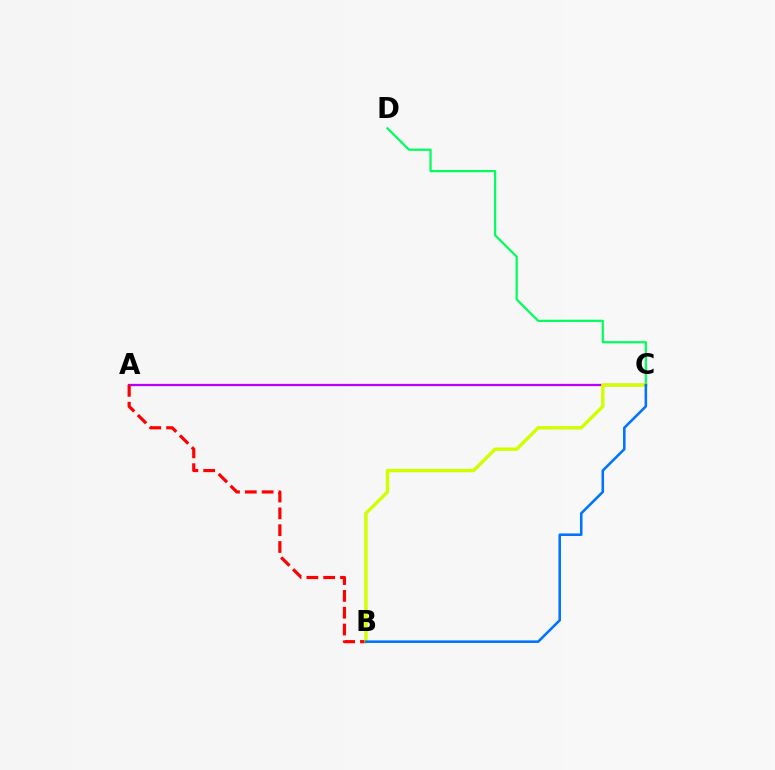{('A', 'C'): [{'color': '#b900ff', 'line_style': 'solid', 'thickness': 1.63}], ('C', 'D'): [{'color': '#00ff5c', 'line_style': 'solid', 'thickness': 1.6}], ('A', 'B'): [{'color': '#ff0000', 'line_style': 'dashed', 'thickness': 2.28}], ('B', 'C'): [{'color': '#d1ff00', 'line_style': 'solid', 'thickness': 2.46}, {'color': '#0074ff', 'line_style': 'solid', 'thickness': 1.85}]}